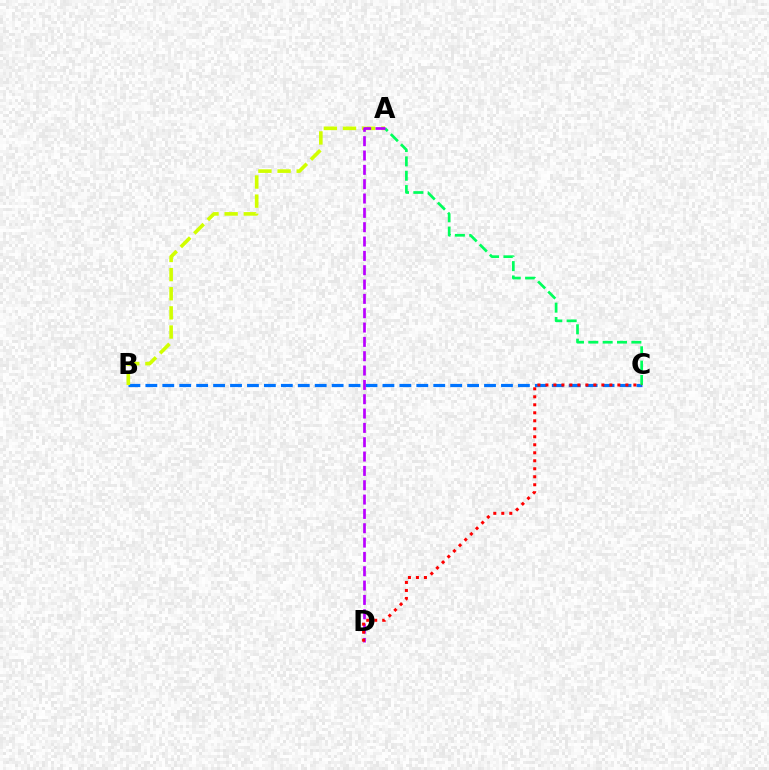{('B', 'C'): [{'color': '#0074ff', 'line_style': 'dashed', 'thickness': 2.3}], ('A', 'B'): [{'color': '#d1ff00', 'line_style': 'dashed', 'thickness': 2.6}], ('A', 'C'): [{'color': '#00ff5c', 'line_style': 'dashed', 'thickness': 1.95}], ('A', 'D'): [{'color': '#b900ff', 'line_style': 'dashed', 'thickness': 1.95}], ('C', 'D'): [{'color': '#ff0000', 'line_style': 'dotted', 'thickness': 2.17}]}